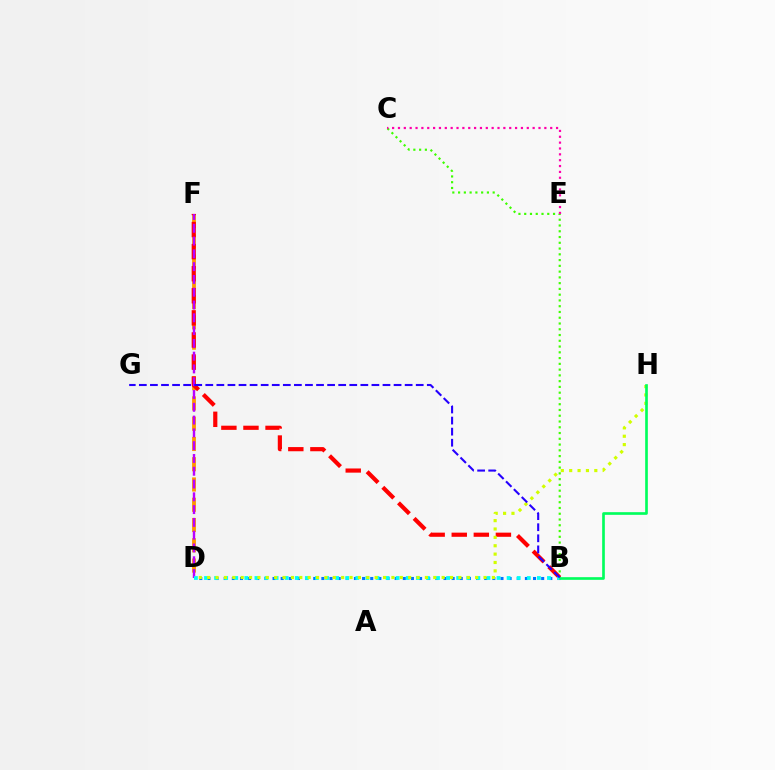{('B', 'C'): [{'color': '#3dff00', 'line_style': 'dotted', 'thickness': 1.57}], ('B', 'D'): [{'color': '#0074ff', 'line_style': 'dotted', 'thickness': 2.21}, {'color': '#00fff6', 'line_style': 'dotted', 'thickness': 2.74}], ('D', 'F'): [{'color': '#ff9400', 'line_style': 'dashed', 'thickness': 2.75}, {'color': '#b900ff', 'line_style': 'dashed', 'thickness': 1.74}], ('B', 'F'): [{'color': '#ff0000', 'line_style': 'dashed', 'thickness': 3.0}], ('D', 'H'): [{'color': '#d1ff00', 'line_style': 'dotted', 'thickness': 2.28}], ('B', 'H'): [{'color': '#00ff5c', 'line_style': 'solid', 'thickness': 1.91}], ('B', 'G'): [{'color': '#2500ff', 'line_style': 'dashed', 'thickness': 1.5}], ('C', 'E'): [{'color': '#ff00ac', 'line_style': 'dotted', 'thickness': 1.59}]}